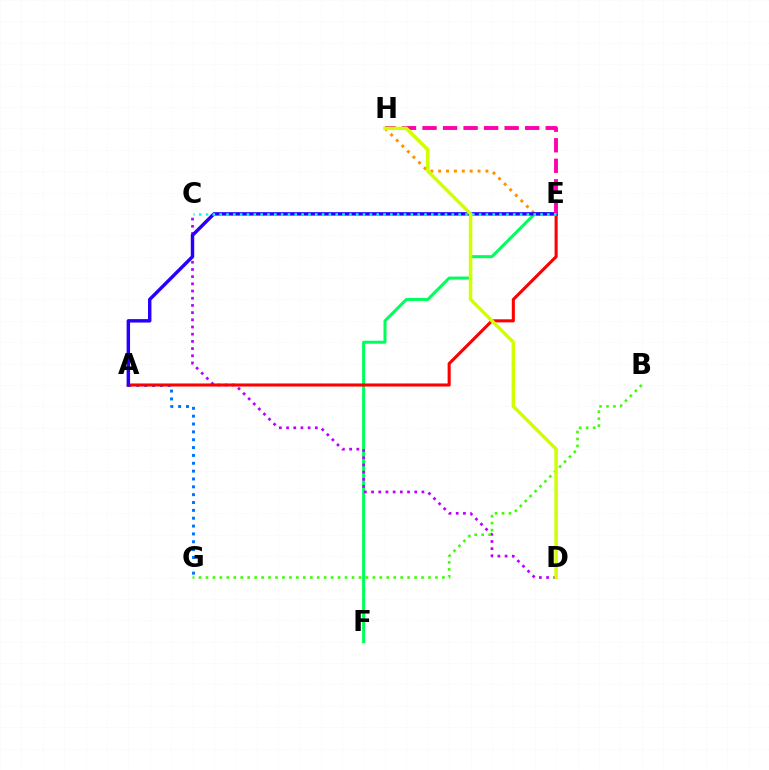{('E', 'F'): [{'color': '#00ff5c', 'line_style': 'solid', 'thickness': 2.18}], ('C', 'D'): [{'color': '#b900ff', 'line_style': 'dotted', 'thickness': 1.95}], ('A', 'G'): [{'color': '#0074ff', 'line_style': 'dotted', 'thickness': 2.13}], ('E', 'H'): [{'color': '#ff9400', 'line_style': 'dotted', 'thickness': 2.14}, {'color': '#ff00ac', 'line_style': 'dashed', 'thickness': 2.79}], ('A', 'E'): [{'color': '#ff0000', 'line_style': 'solid', 'thickness': 2.21}, {'color': '#2500ff', 'line_style': 'solid', 'thickness': 2.47}], ('B', 'G'): [{'color': '#3dff00', 'line_style': 'dotted', 'thickness': 1.89}], ('C', 'E'): [{'color': '#00fff6', 'line_style': 'dotted', 'thickness': 1.85}], ('D', 'H'): [{'color': '#d1ff00', 'line_style': 'solid', 'thickness': 2.52}]}